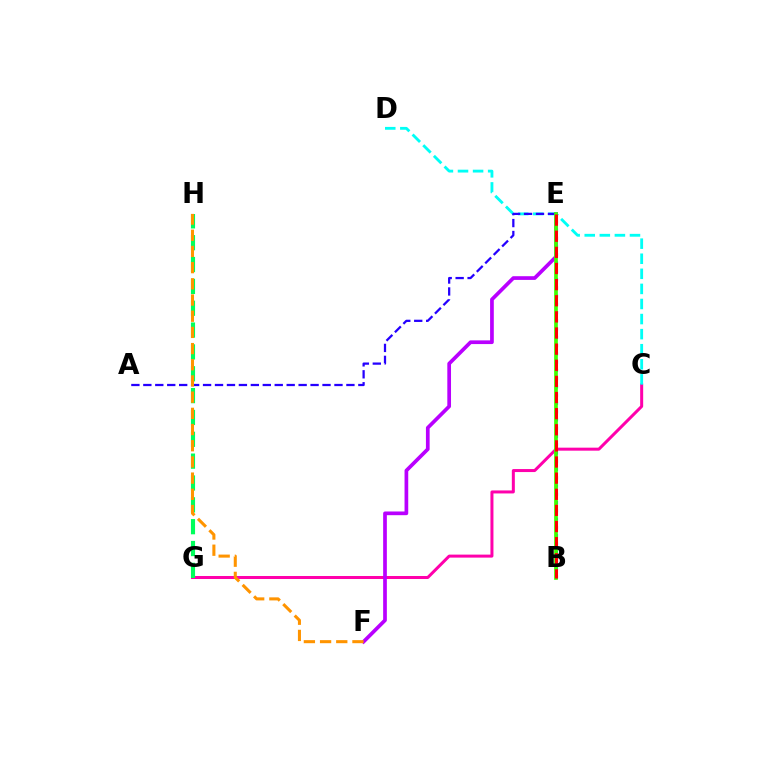{('B', 'E'): [{'color': '#d1ff00', 'line_style': 'solid', 'thickness': 1.55}, {'color': '#0074ff', 'line_style': 'dotted', 'thickness': 2.24}, {'color': '#3dff00', 'line_style': 'solid', 'thickness': 2.65}, {'color': '#ff0000', 'line_style': 'dashed', 'thickness': 2.19}], ('C', 'G'): [{'color': '#ff00ac', 'line_style': 'solid', 'thickness': 2.16}], ('E', 'F'): [{'color': '#b900ff', 'line_style': 'solid', 'thickness': 2.66}], ('C', 'D'): [{'color': '#00fff6', 'line_style': 'dashed', 'thickness': 2.05}], ('A', 'E'): [{'color': '#2500ff', 'line_style': 'dashed', 'thickness': 1.62}], ('G', 'H'): [{'color': '#00ff5c', 'line_style': 'dashed', 'thickness': 2.97}], ('F', 'H'): [{'color': '#ff9400', 'line_style': 'dashed', 'thickness': 2.2}]}